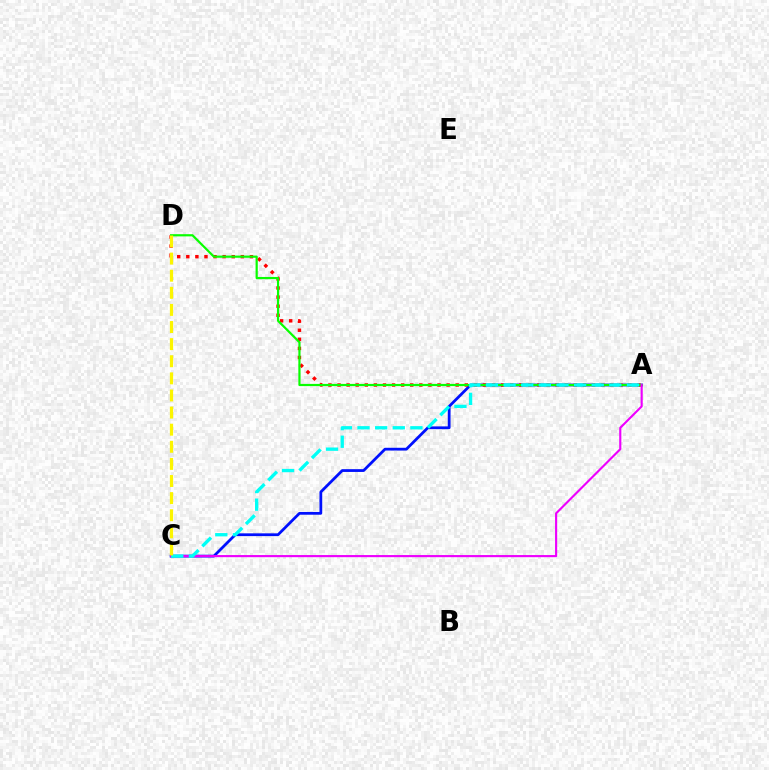{('A', 'C'): [{'color': '#0010ff', 'line_style': 'solid', 'thickness': 2.0}, {'color': '#ee00ff', 'line_style': 'solid', 'thickness': 1.54}, {'color': '#00fff6', 'line_style': 'dashed', 'thickness': 2.4}], ('A', 'D'): [{'color': '#ff0000', 'line_style': 'dotted', 'thickness': 2.47}, {'color': '#08ff00', 'line_style': 'solid', 'thickness': 1.59}], ('C', 'D'): [{'color': '#fcf500', 'line_style': 'dashed', 'thickness': 2.32}]}